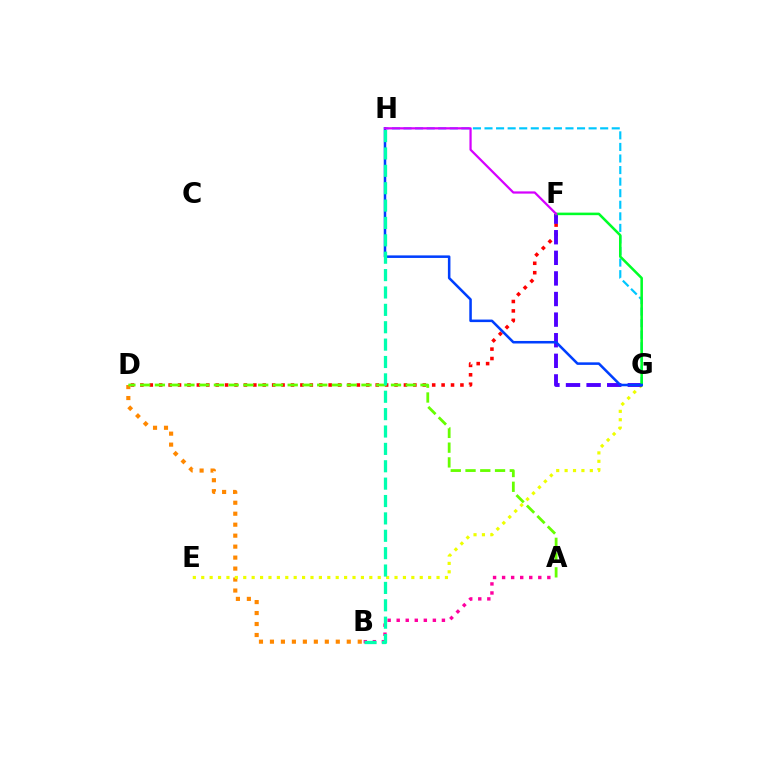{('G', 'H'): [{'color': '#00c7ff', 'line_style': 'dashed', 'thickness': 1.57}, {'color': '#003fff', 'line_style': 'solid', 'thickness': 1.83}], ('B', 'D'): [{'color': '#ff8800', 'line_style': 'dotted', 'thickness': 2.98}], ('A', 'B'): [{'color': '#ff00a0', 'line_style': 'dotted', 'thickness': 2.46}], ('D', 'F'): [{'color': '#ff0000', 'line_style': 'dotted', 'thickness': 2.56}], ('E', 'G'): [{'color': '#eeff00', 'line_style': 'dotted', 'thickness': 2.28}], ('F', 'G'): [{'color': '#4f00ff', 'line_style': 'dashed', 'thickness': 2.8}, {'color': '#00ff27', 'line_style': 'solid', 'thickness': 1.83}], ('F', 'H'): [{'color': '#d600ff', 'line_style': 'solid', 'thickness': 1.61}], ('A', 'D'): [{'color': '#66ff00', 'line_style': 'dashed', 'thickness': 2.0}], ('B', 'H'): [{'color': '#00ffaf', 'line_style': 'dashed', 'thickness': 2.36}]}